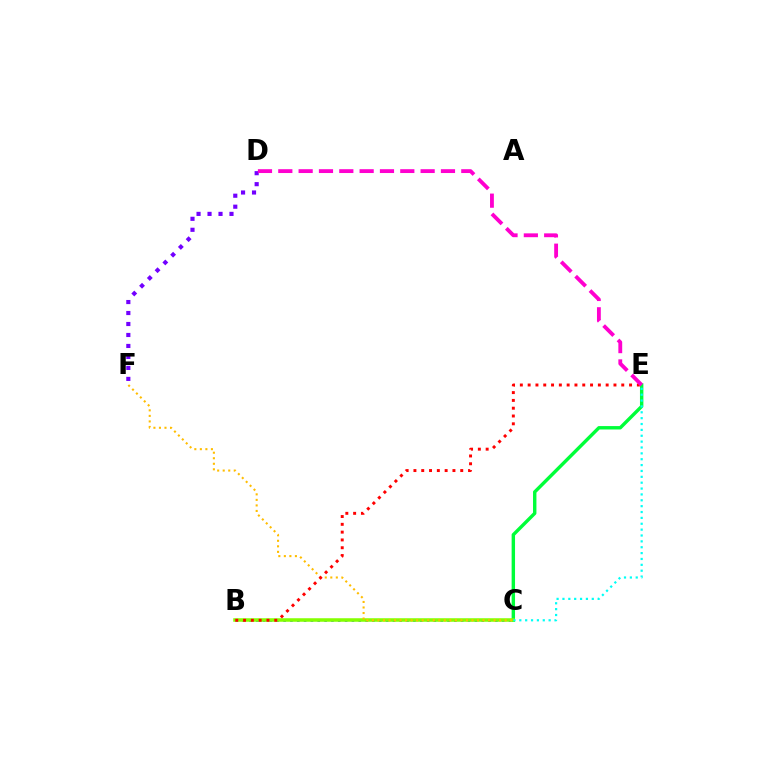{('B', 'C'): [{'color': '#004bff', 'line_style': 'dotted', 'thickness': 1.86}, {'color': '#84ff00', 'line_style': 'solid', 'thickness': 2.54}], ('C', 'E'): [{'color': '#00ff39', 'line_style': 'solid', 'thickness': 2.45}, {'color': '#00fff6', 'line_style': 'dotted', 'thickness': 1.59}], ('C', 'F'): [{'color': '#ffbd00', 'line_style': 'dotted', 'thickness': 1.5}], ('D', 'F'): [{'color': '#7200ff', 'line_style': 'dotted', 'thickness': 2.98}], ('B', 'E'): [{'color': '#ff0000', 'line_style': 'dotted', 'thickness': 2.12}], ('D', 'E'): [{'color': '#ff00cf', 'line_style': 'dashed', 'thickness': 2.76}]}